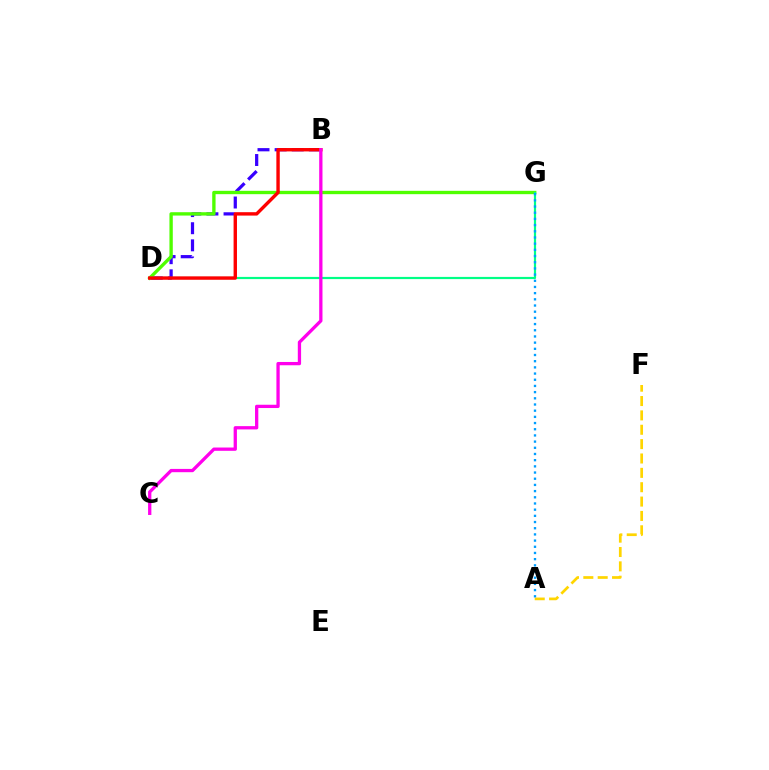{('A', 'F'): [{'color': '#ffd500', 'line_style': 'dashed', 'thickness': 1.95}], ('B', 'D'): [{'color': '#3700ff', 'line_style': 'dashed', 'thickness': 2.33}, {'color': '#ff0000', 'line_style': 'solid', 'thickness': 2.44}], ('D', 'G'): [{'color': '#4fff00', 'line_style': 'solid', 'thickness': 2.41}, {'color': '#00ff86', 'line_style': 'solid', 'thickness': 1.58}], ('A', 'G'): [{'color': '#009eff', 'line_style': 'dotted', 'thickness': 1.68}], ('B', 'C'): [{'color': '#ff00ed', 'line_style': 'solid', 'thickness': 2.37}]}